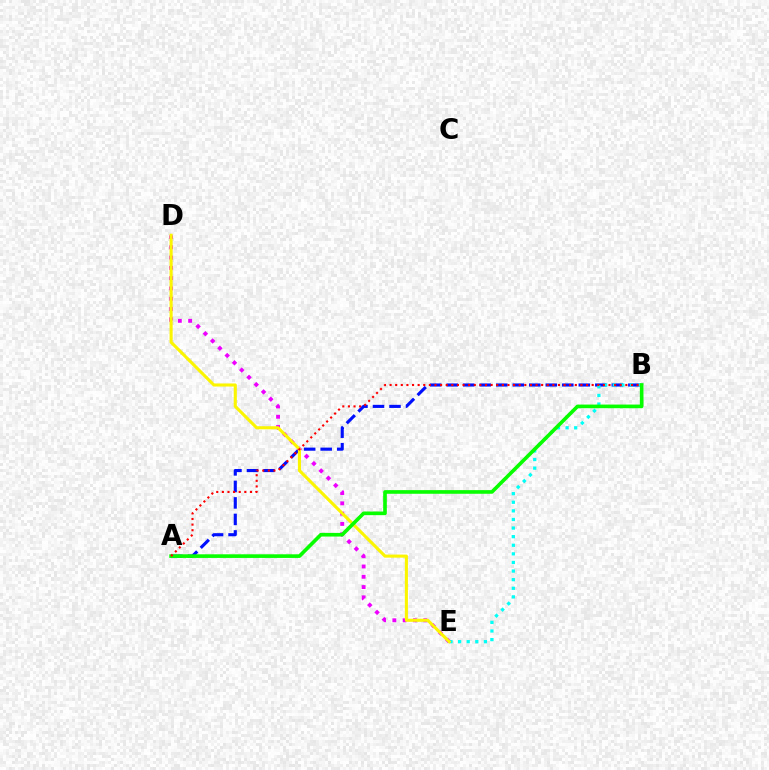{('A', 'B'): [{'color': '#0010ff', 'line_style': 'dashed', 'thickness': 2.24}, {'color': '#08ff00', 'line_style': 'solid', 'thickness': 2.62}, {'color': '#ff0000', 'line_style': 'dotted', 'thickness': 1.53}], ('B', 'E'): [{'color': '#00fff6', 'line_style': 'dotted', 'thickness': 2.34}], ('D', 'E'): [{'color': '#ee00ff', 'line_style': 'dotted', 'thickness': 2.8}, {'color': '#fcf500', 'line_style': 'solid', 'thickness': 2.22}]}